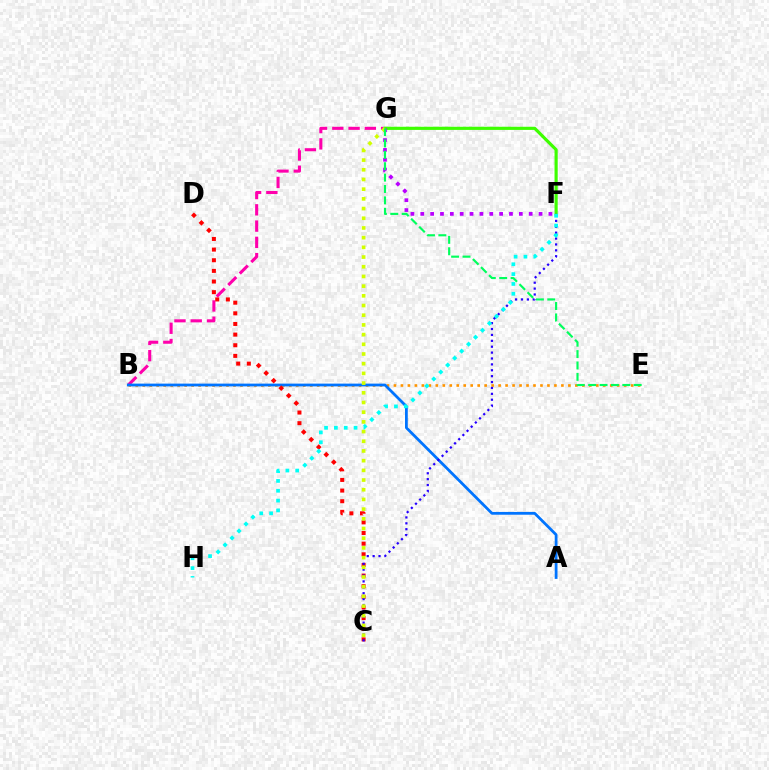{('B', 'G'): [{'color': '#ff00ac', 'line_style': 'dashed', 'thickness': 2.21}], ('B', 'E'): [{'color': '#ff9400', 'line_style': 'dotted', 'thickness': 1.9}], ('F', 'G'): [{'color': '#3dff00', 'line_style': 'solid', 'thickness': 2.27}, {'color': '#b900ff', 'line_style': 'dotted', 'thickness': 2.68}], ('A', 'B'): [{'color': '#0074ff', 'line_style': 'solid', 'thickness': 2.0}], ('C', 'D'): [{'color': '#ff0000', 'line_style': 'dotted', 'thickness': 2.89}], ('C', 'F'): [{'color': '#2500ff', 'line_style': 'dotted', 'thickness': 1.6}], ('C', 'G'): [{'color': '#d1ff00', 'line_style': 'dotted', 'thickness': 2.63}], ('F', 'H'): [{'color': '#00fff6', 'line_style': 'dotted', 'thickness': 2.67}], ('E', 'G'): [{'color': '#00ff5c', 'line_style': 'dashed', 'thickness': 1.55}]}